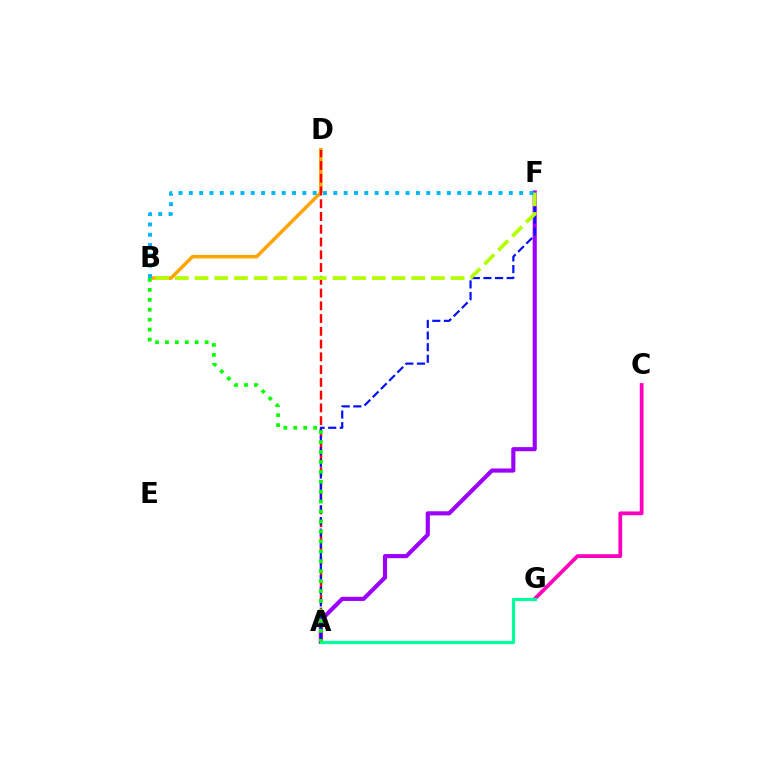{('B', 'D'): [{'color': '#ffa500', 'line_style': 'solid', 'thickness': 2.53}], ('A', 'F'): [{'color': '#9b00ff', 'line_style': 'solid', 'thickness': 2.97}, {'color': '#0010ff', 'line_style': 'dashed', 'thickness': 1.58}], ('C', 'G'): [{'color': '#ff00bd', 'line_style': 'solid', 'thickness': 2.72}], ('A', 'D'): [{'color': '#ff0000', 'line_style': 'dashed', 'thickness': 1.73}], ('B', 'F'): [{'color': '#b3ff00', 'line_style': 'dashed', 'thickness': 2.68}, {'color': '#00b5ff', 'line_style': 'dotted', 'thickness': 2.8}], ('A', 'G'): [{'color': '#00ff9d', 'line_style': 'solid', 'thickness': 2.28}], ('A', 'B'): [{'color': '#08ff00', 'line_style': 'dotted', 'thickness': 2.7}]}